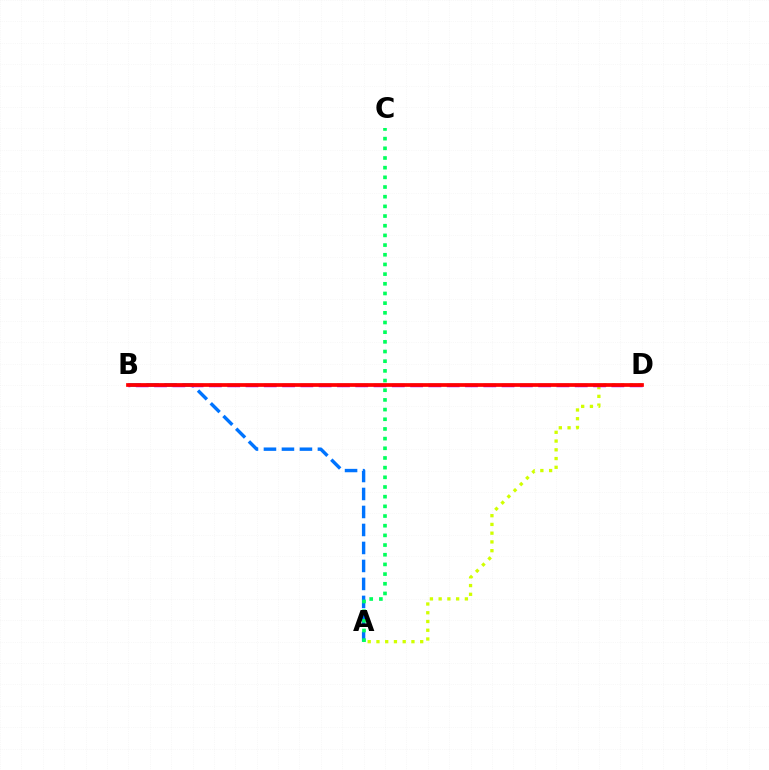{('A', 'B'): [{'color': '#0074ff', 'line_style': 'dashed', 'thickness': 2.44}], ('A', 'C'): [{'color': '#00ff5c', 'line_style': 'dotted', 'thickness': 2.63}], ('A', 'D'): [{'color': '#d1ff00', 'line_style': 'dotted', 'thickness': 2.38}], ('B', 'D'): [{'color': '#b900ff', 'line_style': 'dashed', 'thickness': 2.49}, {'color': '#ff0000', 'line_style': 'solid', 'thickness': 2.68}]}